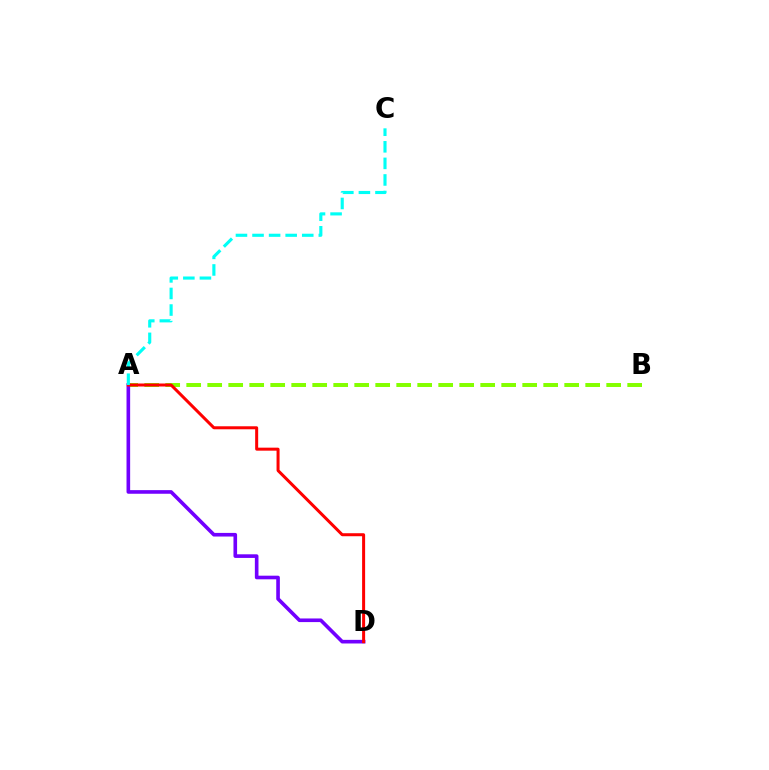{('A', 'B'): [{'color': '#84ff00', 'line_style': 'dashed', 'thickness': 2.85}], ('A', 'D'): [{'color': '#7200ff', 'line_style': 'solid', 'thickness': 2.61}, {'color': '#ff0000', 'line_style': 'solid', 'thickness': 2.17}], ('A', 'C'): [{'color': '#00fff6', 'line_style': 'dashed', 'thickness': 2.25}]}